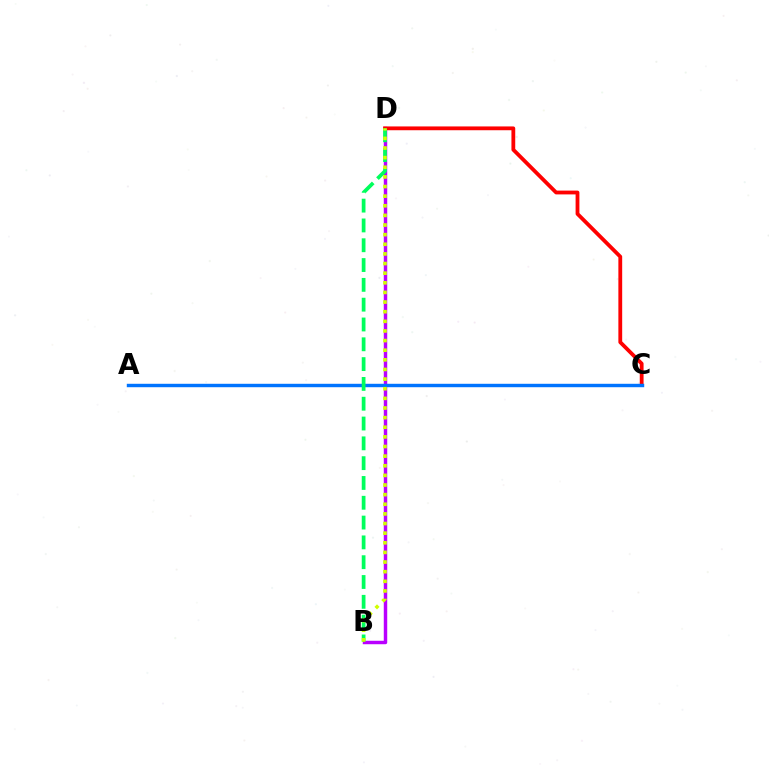{('B', 'D'): [{'color': '#b900ff', 'line_style': 'solid', 'thickness': 2.49}, {'color': '#00ff5c', 'line_style': 'dashed', 'thickness': 2.69}, {'color': '#d1ff00', 'line_style': 'dotted', 'thickness': 2.62}], ('C', 'D'): [{'color': '#ff0000', 'line_style': 'solid', 'thickness': 2.74}], ('A', 'C'): [{'color': '#0074ff', 'line_style': 'solid', 'thickness': 2.46}]}